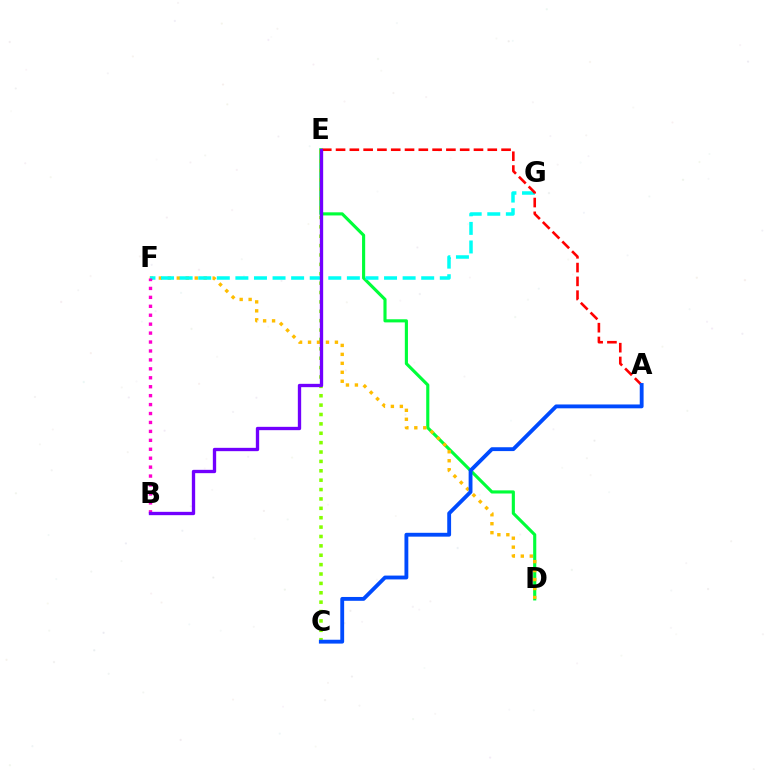{('D', 'E'): [{'color': '#00ff39', 'line_style': 'solid', 'thickness': 2.25}], ('D', 'F'): [{'color': '#ffbd00', 'line_style': 'dotted', 'thickness': 2.44}], ('C', 'E'): [{'color': '#84ff00', 'line_style': 'dotted', 'thickness': 2.55}], ('F', 'G'): [{'color': '#00fff6', 'line_style': 'dashed', 'thickness': 2.52}], ('B', 'F'): [{'color': '#ff00cf', 'line_style': 'dotted', 'thickness': 2.43}], ('A', 'E'): [{'color': '#ff0000', 'line_style': 'dashed', 'thickness': 1.87}], ('A', 'C'): [{'color': '#004bff', 'line_style': 'solid', 'thickness': 2.77}], ('B', 'E'): [{'color': '#7200ff', 'line_style': 'solid', 'thickness': 2.4}]}